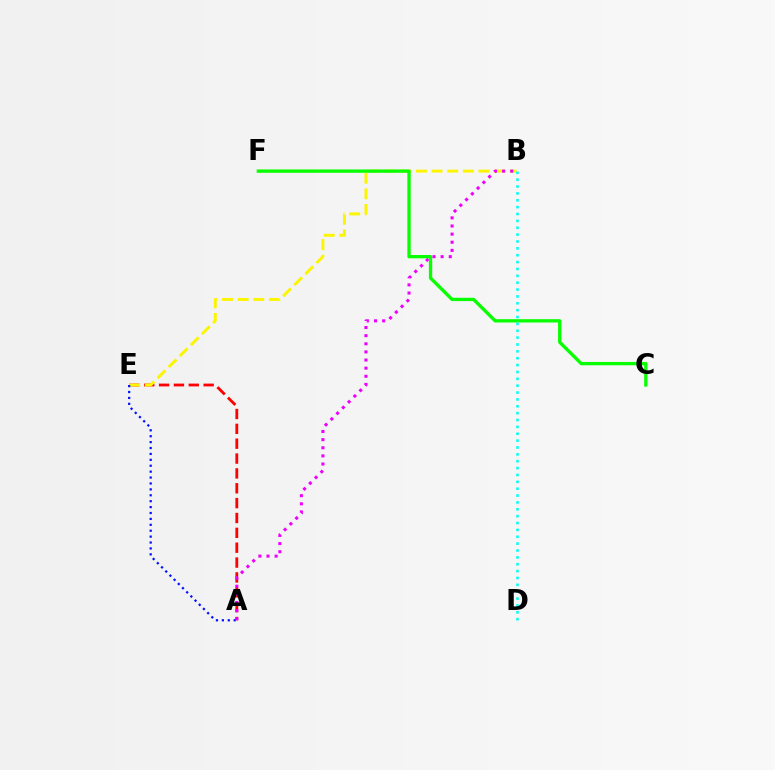{('A', 'E'): [{'color': '#ff0000', 'line_style': 'dashed', 'thickness': 2.02}, {'color': '#0010ff', 'line_style': 'dotted', 'thickness': 1.6}], ('B', 'E'): [{'color': '#fcf500', 'line_style': 'dashed', 'thickness': 2.12}], ('C', 'F'): [{'color': '#08ff00', 'line_style': 'solid', 'thickness': 2.39}], ('B', 'D'): [{'color': '#00fff6', 'line_style': 'dotted', 'thickness': 1.87}], ('A', 'B'): [{'color': '#ee00ff', 'line_style': 'dotted', 'thickness': 2.21}]}